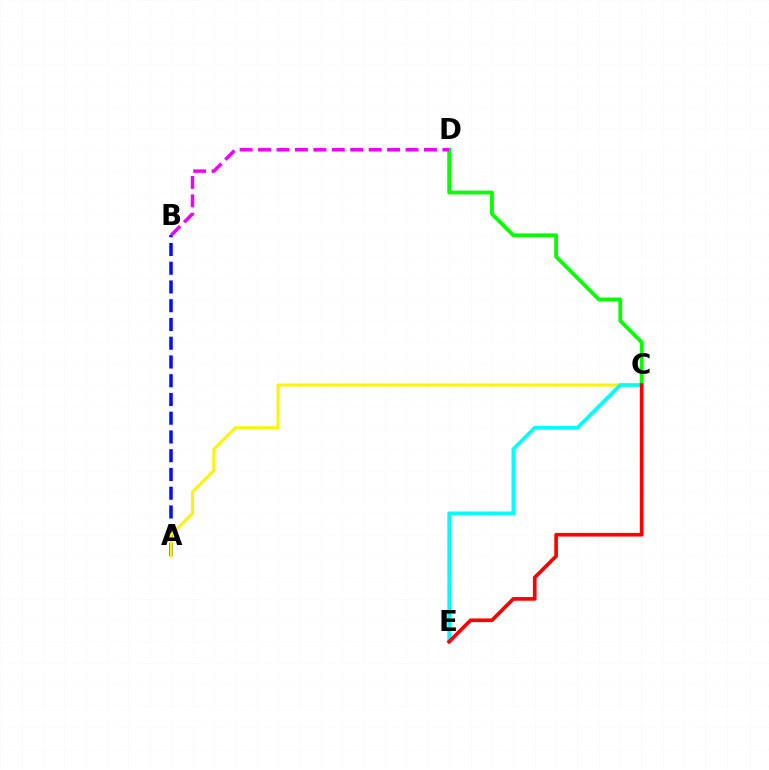{('A', 'B'): [{'color': '#0010ff', 'line_style': 'dashed', 'thickness': 2.55}], ('C', 'D'): [{'color': '#08ff00', 'line_style': 'solid', 'thickness': 2.75}], ('A', 'C'): [{'color': '#fcf500', 'line_style': 'solid', 'thickness': 2.19}], ('C', 'E'): [{'color': '#00fff6', 'line_style': 'solid', 'thickness': 2.65}, {'color': '#ff0000', 'line_style': 'solid', 'thickness': 2.64}], ('B', 'D'): [{'color': '#ee00ff', 'line_style': 'dashed', 'thickness': 2.5}]}